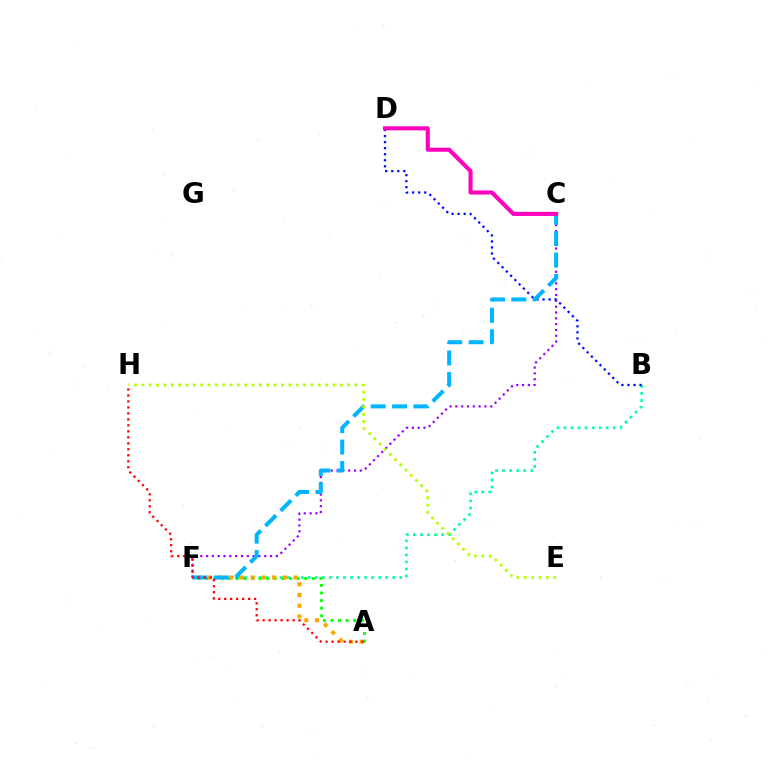{('B', 'F'): [{'color': '#00ff9d', 'line_style': 'dotted', 'thickness': 1.91}], ('C', 'F'): [{'color': '#9b00ff', 'line_style': 'dotted', 'thickness': 1.58}, {'color': '#00b5ff', 'line_style': 'dashed', 'thickness': 2.9}], ('A', 'F'): [{'color': '#08ff00', 'line_style': 'dotted', 'thickness': 2.06}, {'color': '#ffa500', 'line_style': 'dotted', 'thickness': 2.91}], ('B', 'D'): [{'color': '#0010ff', 'line_style': 'dotted', 'thickness': 1.64}], ('E', 'H'): [{'color': '#b3ff00', 'line_style': 'dotted', 'thickness': 2.0}], ('A', 'H'): [{'color': '#ff0000', 'line_style': 'dotted', 'thickness': 1.63}], ('C', 'D'): [{'color': '#ff00bd', 'line_style': 'solid', 'thickness': 2.95}]}